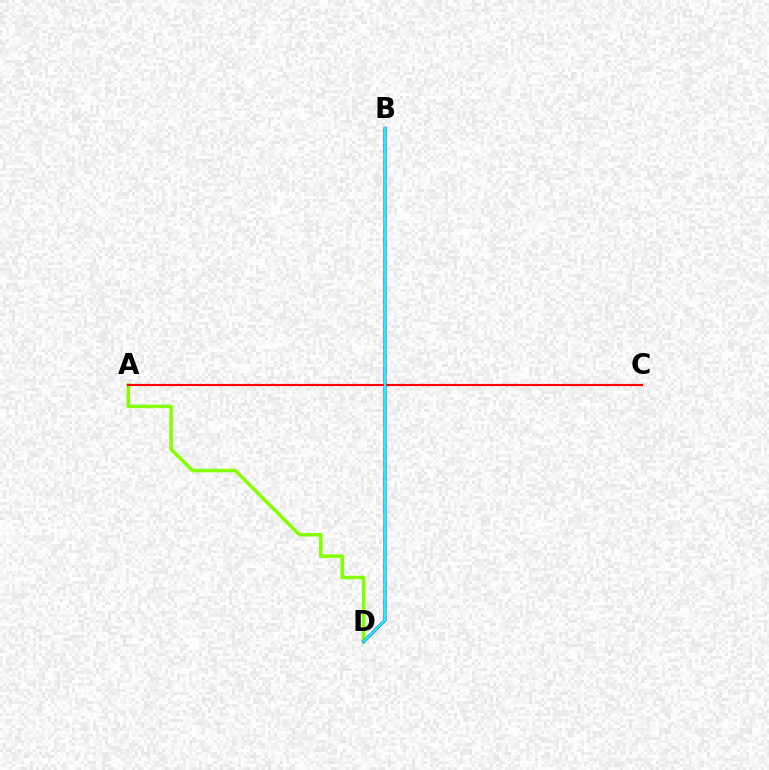{('A', 'D'): [{'color': '#84ff00', 'line_style': 'solid', 'thickness': 2.54}], ('B', 'D'): [{'color': '#7200ff', 'line_style': 'solid', 'thickness': 2.16}, {'color': '#00fff6', 'line_style': 'solid', 'thickness': 1.67}], ('A', 'C'): [{'color': '#ff0000', 'line_style': 'solid', 'thickness': 1.56}]}